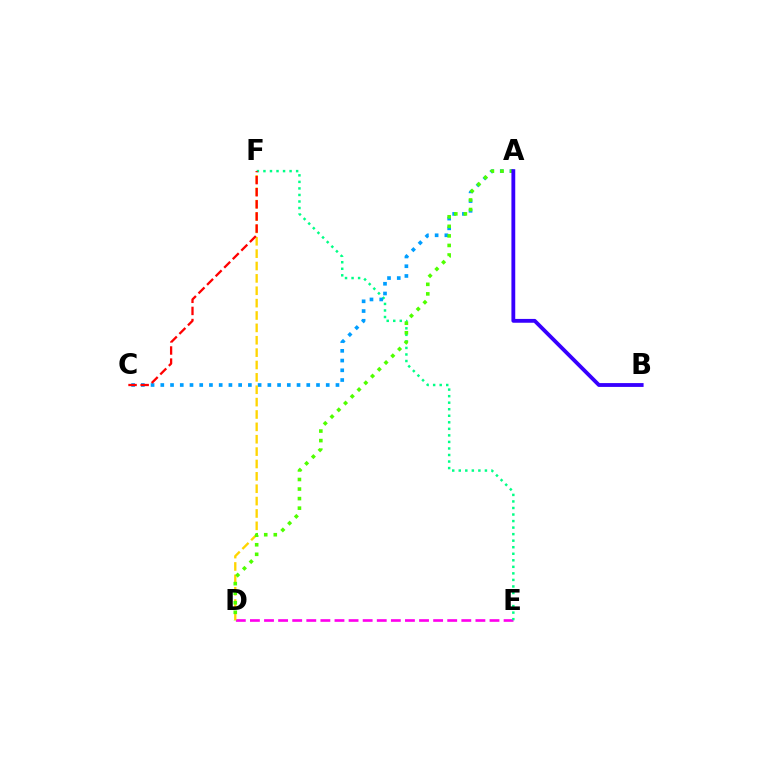{('D', 'E'): [{'color': '#ff00ed', 'line_style': 'dashed', 'thickness': 1.91}], ('E', 'F'): [{'color': '#00ff86', 'line_style': 'dotted', 'thickness': 1.78}], ('A', 'C'): [{'color': '#009eff', 'line_style': 'dotted', 'thickness': 2.64}], ('D', 'F'): [{'color': '#ffd500', 'line_style': 'dashed', 'thickness': 1.68}], ('A', 'D'): [{'color': '#4fff00', 'line_style': 'dotted', 'thickness': 2.59}], ('A', 'B'): [{'color': '#3700ff', 'line_style': 'solid', 'thickness': 2.75}], ('C', 'F'): [{'color': '#ff0000', 'line_style': 'dashed', 'thickness': 1.64}]}